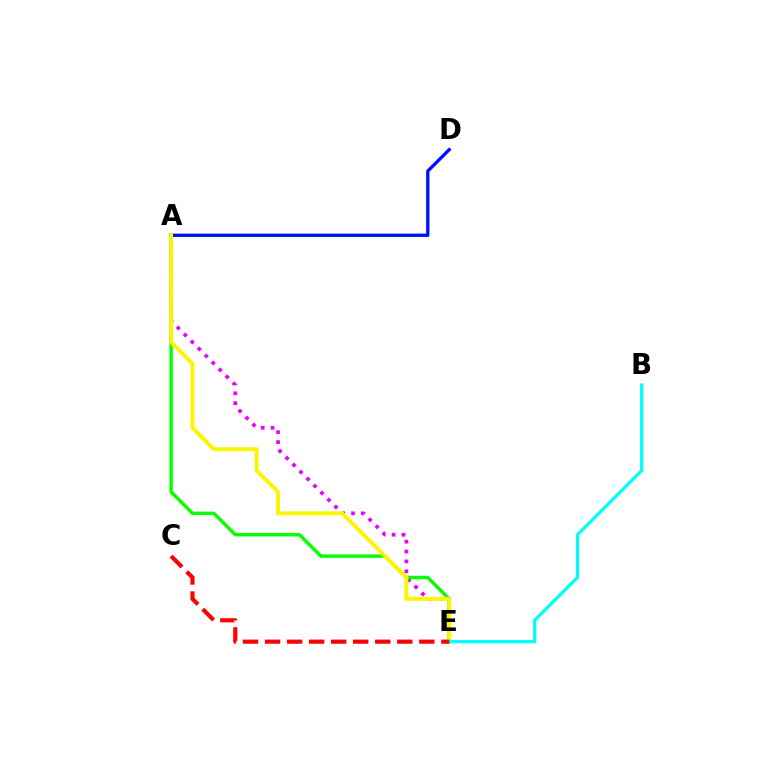{('A', 'E'): [{'color': '#ee00ff', 'line_style': 'dotted', 'thickness': 2.68}, {'color': '#08ff00', 'line_style': 'solid', 'thickness': 2.48}, {'color': '#fcf500', 'line_style': 'solid', 'thickness': 2.81}], ('A', 'D'): [{'color': '#0010ff', 'line_style': 'solid', 'thickness': 2.4}], ('B', 'E'): [{'color': '#00fff6', 'line_style': 'solid', 'thickness': 2.32}], ('C', 'E'): [{'color': '#ff0000', 'line_style': 'dashed', 'thickness': 2.99}]}